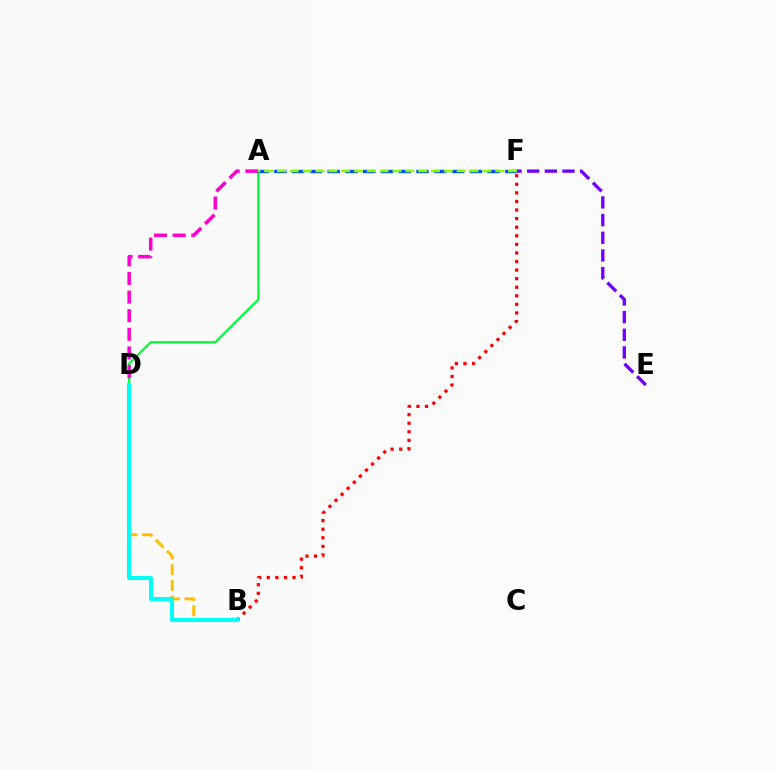{('B', 'F'): [{'color': '#ff0000', 'line_style': 'dotted', 'thickness': 2.33}], ('A', 'D'): [{'color': '#00ff39', 'line_style': 'solid', 'thickness': 1.62}, {'color': '#ff00cf', 'line_style': 'dashed', 'thickness': 2.53}], ('B', 'D'): [{'color': '#ffbd00', 'line_style': 'dashed', 'thickness': 2.13}, {'color': '#00fff6', 'line_style': 'solid', 'thickness': 2.94}], ('A', 'F'): [{'color': '#004bff', 'line_style': 'dashed', 'thickness': 2.41}, {'color': '#84ff00', 'line_style': 'dashed', 'thickness': 1.74}], ('E', 'F'): [{'color': '#7200ff', 'line_style': 'dashed', 'thickness': 2.4}]}